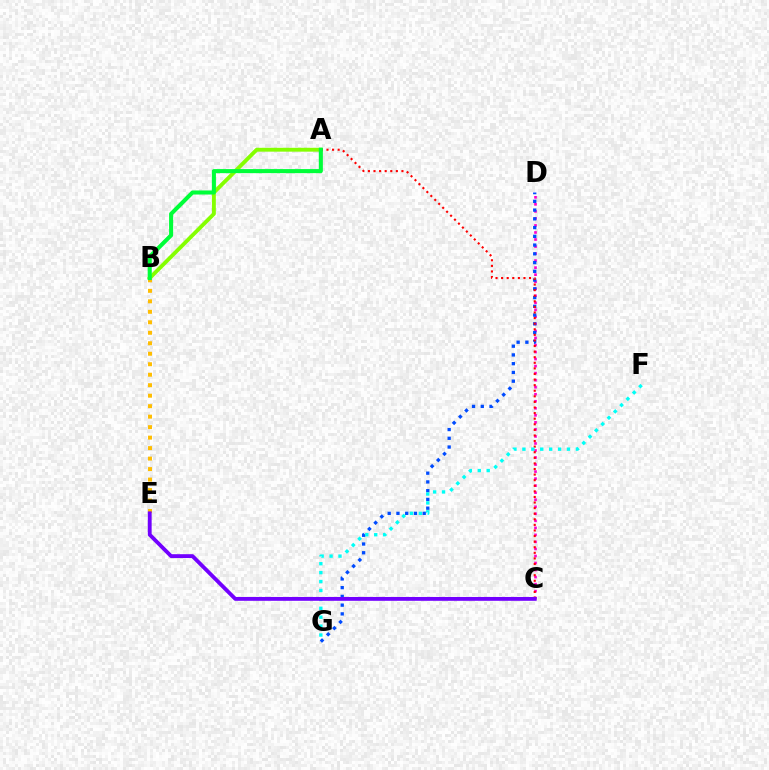{('C', 'D'): [{'color': '#ff00cf', 'line_style': 'dotted', 'thickness': 1.91}], ('A', 'B'): [{'color': '#84ff00', 'line_style': 'solid', 'thickness': 2.79}, {'color': '#00ff39', 'line_style': 'solid', 'thickness': 2.93}], ('D', 'G'): [{'color': '#004bff', 'line_style': 'dotted', 'thickness': 2.38}], ('A', 'C'): [{'color': '#ff0000', 'line_style': 'dotted', 'thickness': 1.52}], ('F', 'G'): [{'color': '#00fff6', 'line_style': 'dotted', 'thickness': 2.42}], ('B', 'E'): [{'color': '#ffbd00', 'line_style': 'dotted', 'thickness': 2.85}], ('C', 'E'): [{'color': '#7200ff', 'line_style': 'solid', 'thickness': 2.76}]}